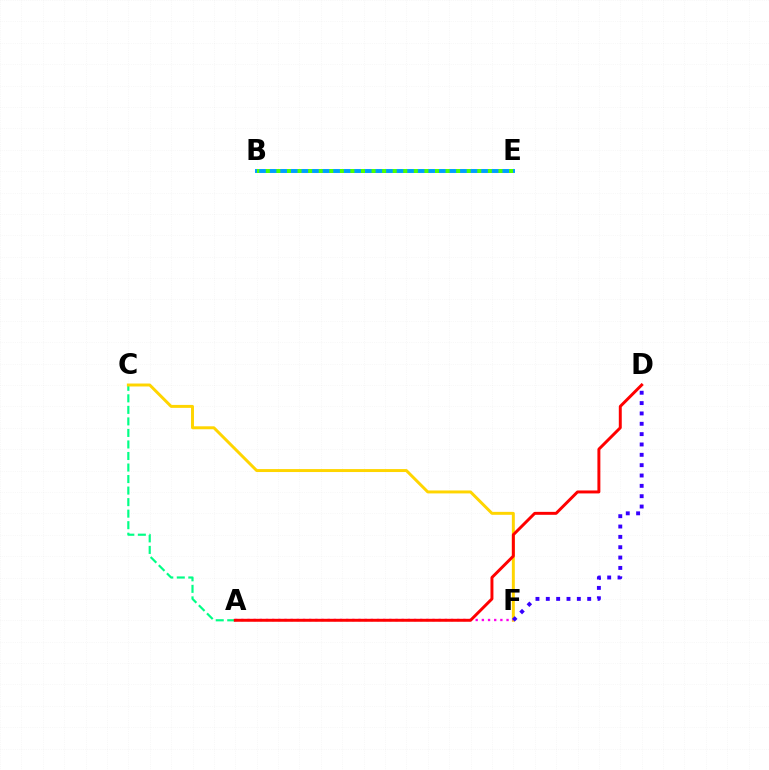{('A', 'C'): [{'color': '#00ff86', 'line_style': 'dashed', 'thickness': 1.57}], ('C', 'F'): [{'color': '#ffd500', 'line_style': 'solid', 'thickness': 2.13}], ('D', 'F'): [{'color': '#3700ff', 'line_style': 'dotted', 'thickness': 2.81}], ('B', 'E'): [{'color': '#009eff', 'line_style': 'solid', 'thickness': 2.83}, {'color': '#4fff00', 'line_style': 'dotted', 'thickness': 2.87}], ('A', 'F'): [{'color': '#ff00ed', 'line_style': 'dotted', 'thickness': 1.68}], ('A', 'D'): [{'color': '#ff0000', 'line_style': 'solid', 'thickness': 2.13}]}